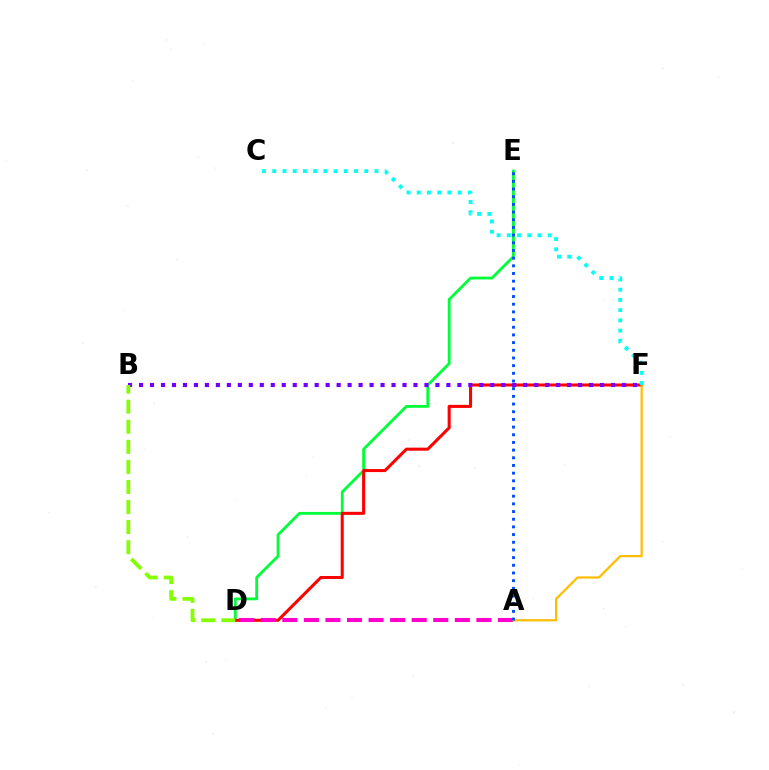{('D', 'E'): [{'color': '#00ff39', 'line_style': 'solid', 'thickness': 2.03}], ('D', 'F'): [{'color': '#ff0000', 'line_style': 'solid', 'thickness': 2.2}], ('A', 'D'): [{'color': '#ff00cf', 'line_style': 'dashed', 'thickness': 2.93}], ('A', 'F'): [{'color': '#ffbd00', 'line_style': 'solid', 'thickness': 1.6}], ('B', 'F'): [{'color': '#7200ff', 'line_style': 'dotted', 'thickness': 2.98}], ('B', 'D'): [{'color': '#84ff00', 'line_style': 'dashed', 'thickness': 2.73}], ('A', 'E'): [{'color': '#004bff', 'line_style': 'dotted', 'thickness': 2.09}], ('C', 'F'): [{'color': '#00fff6', 'line_style': 'dotted', 'thickness': 2.78}]}